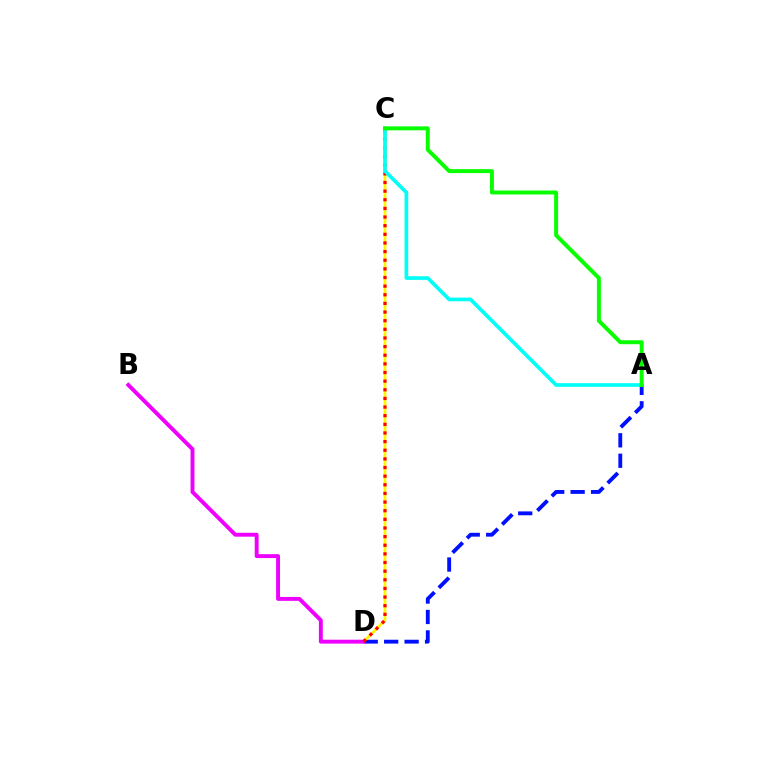{('A', 'D'): [{'color': '#0010ff', 'line_style': 'dashed', 'thickness': 2.78}], ('C', 'D'): [{'color': '#fcf500', 'line_style': 'solid', 'thickness': 1.98}, {'color': '#ff0000', 'line_style': 'dotted', 'thickness': 2.35}], ('B', 'D'): [{'color': '#ee00ff', 'line_style': 'solid', 'thickness': 2.82}], ('A', 'C'): [{'color': '#00fff6', 'line_style': 'solid', 'thickness': 2.65}, {'color': '#08ff00', 'line_style': 'solid', 'thickness': 2.85}]}